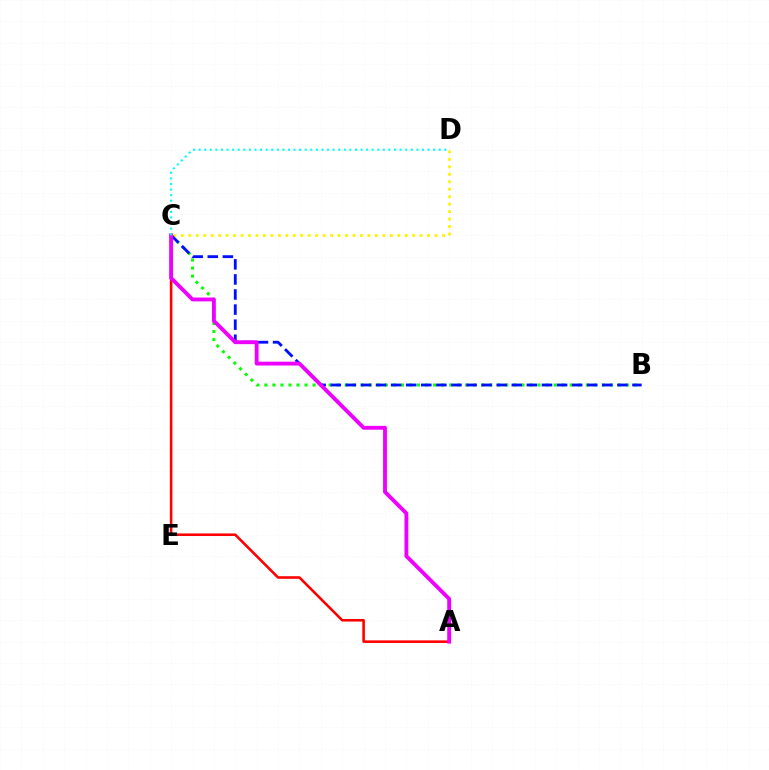{('C', 'D'): [{'color': '#fcf500', 'line_style': 'dotted', 'thickness': 2.03}, {'color': '#00fff6', 'line_style': 'dotted', 'thickness': 1.52}], ('B', 'C'): [{'color': '#08ff00', 'line_style': 'dotted', 'thickness': 2.18}, {'color': '#0010ff', 'line_style': 'dashed', 'thickness': 2.05}], ('A', 'C'): [{'color': '#ff0000', 'line_style': 'solid', 'thickness': 1.86}, {'color': '#ee00ff', 'line_style': 'solid', 'thickness': 2.78}]}